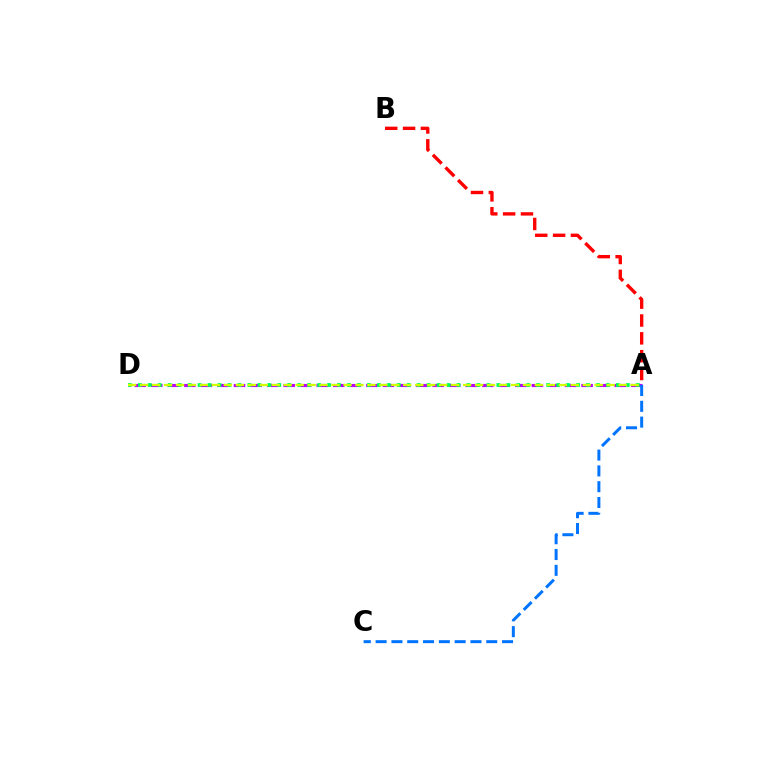{('A', 'D'): [{'color': '#b900ff', 'line_style': 'dashed', 'thickness': 2.25}, {'color': '#00ff5c', 'line_style': 'dotted', 'thickness': 2.71}, {'color': '#d1ff00', 'line_style': 'dashed', 'thickness': 1.63}], ('A', 'C'): [{'color': '#0074ff', 'line_style': 'dashed', 'thickness': 2.15}], ('A', 'B'): [{'color': '#ff0000', 'line_style': 'dashed', 'thickness': 2.42}]}